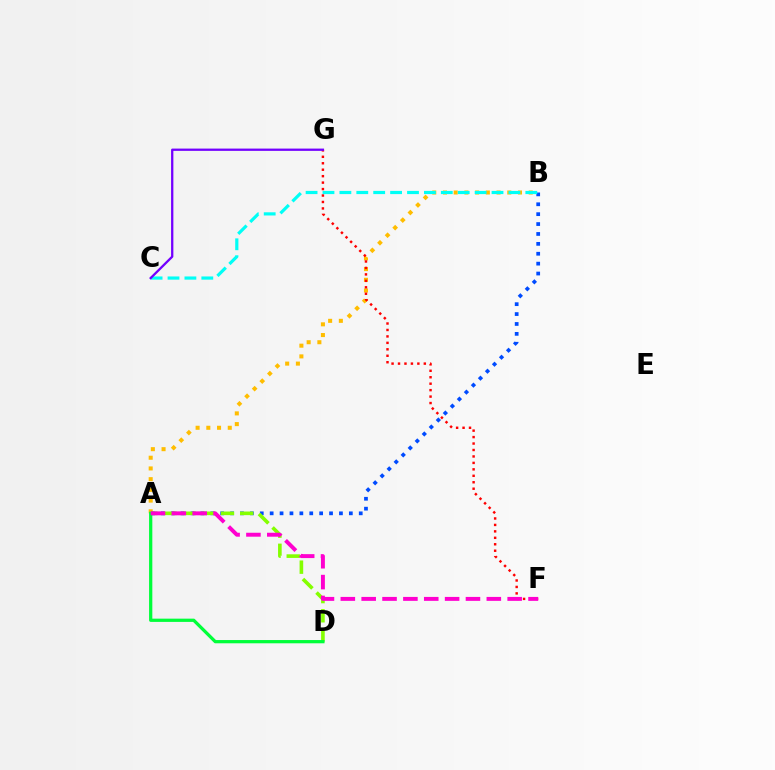{('A', 'B'): [{'color': '#ffbd00', 'line_style': 'dotted', 'thickness': 2.91}, {'color': '#004bff', 'line_style': 'dotted', 'thickness': 2.69}], ('F', 'G'): [{'color': '#ff0000', 'line_style': 'dotted', 'thickness': 1.75}], ('A', 'D'): [{'color': '#84ff00', 'line_style': 'dashed', 'thickness': 2.61}, {'color': '#00ff39', 'line_style': 'solid', 'thickness': 2.34}], ('B', 'C'): [{'color': '#00fff6', 'line_style': 'dashed', 'thickness': 2.3}], ('A', 'F'): [{'color': '#ff00cf', 'line_style': 'dashed', 'thickness': 2.83}], ('C', 'G'): [{'color': '#7200ff', 'line_style': 'solid', 'thickness': 1.64}]}